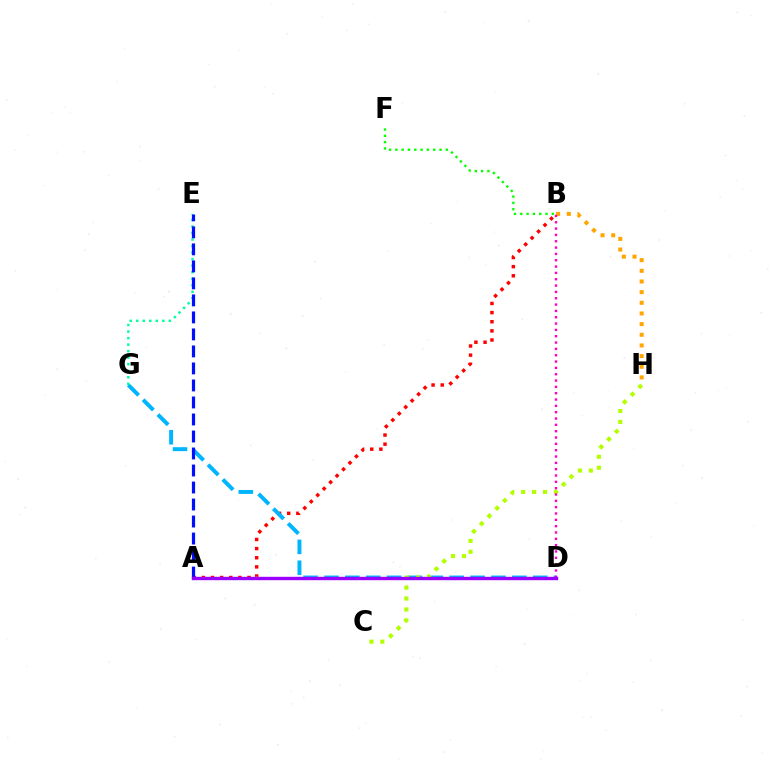{('B', 'F'): [{'color': '#08ff00', 'line_style': 'dotted', 'thickness': 1.71}], ('A', 'B'): [{'color': '#ff0000', 'line_style': 'dotted', 'thickness': 2.48}], ('D', 'G'): [{'color': '#00b5ff', 'line_style': 'dashed', 'thickness': 2.84}], ('B', 'H'): [{'color': '#ffa500', 'line_style': 'dotted', 'thickness': 2.9}], ('E', 'G'): [{'color': '#00ff9d', 'line_style': 'dotted', 'thickness': 1.77}], ('C', 'H'): [{'color': '#b3ff00', 'line_style': 'dotted', 'thickness': 2.97}], ('A', 'E'): [{'color': '#0010ff', 'line_style': 'dashed', 'thickness': 2.31}], ('B', 'D'): [{'color': '#ff00bd', 'line_style': 'dotted', 'thickness': 1.72}], ('A', 'D'): [{'color': '#9b00ff', 'line_style': 'solid', 'thickness': 2.44}]}